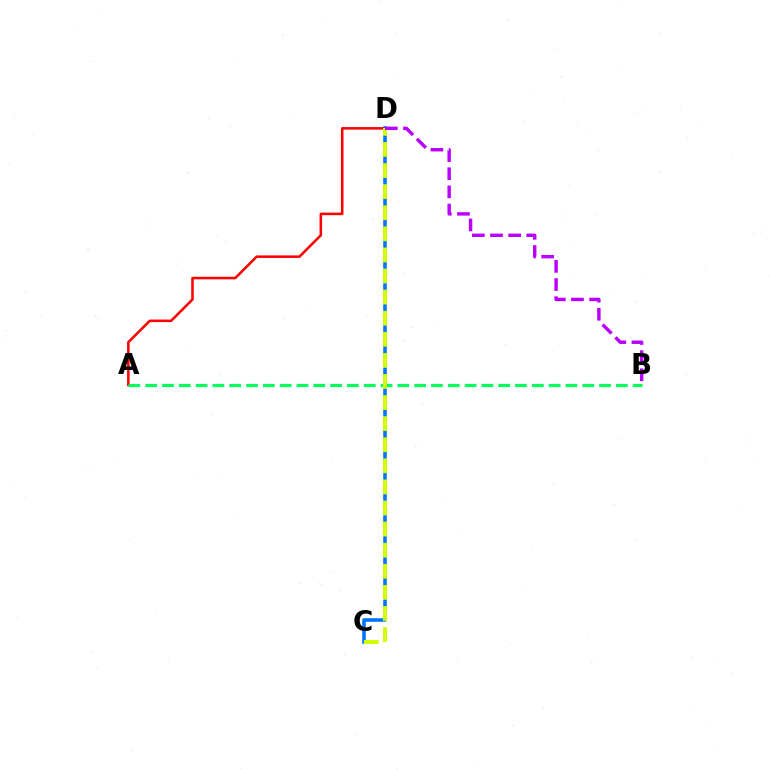{('A', 'D'): [{'color': '#ff0000', 'line_style': 'solid', 'thickness': 1.83}], ('A', 'B'): [{'color': '#00ff5c', 'line_style': 'dashed', 'thickness': 2.28}], ('C', 'D'): [{'color': '#0074ff', 'line_style': 'solid', 'thickness': 2.57}, {'color': '#d1ff00', 'line_style': 'dashed', 'thickness': 2.87}], ('B', 'D'): [{'color': '#b900ff', 'line_style': 'dashed', 'thickness': 2.46}]}